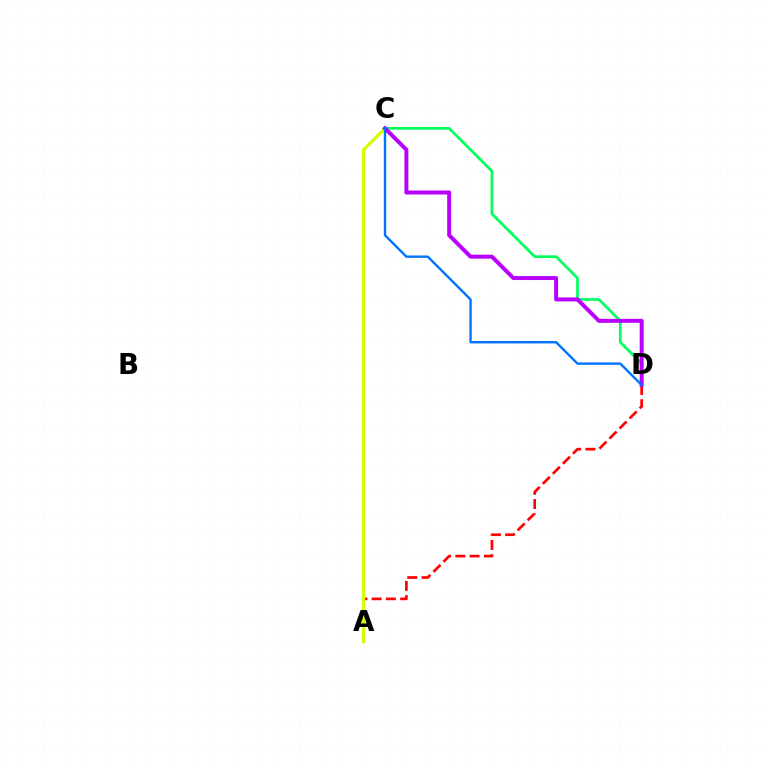{('A', 'D'): [{'color': '#ff0000', 'line_style': 'dashed', 'thickness': 1.93}], ('A', 'C'): [{'color': '#d1ff00', 'line_style': 'solid', 'thickness': 2.27}], ('C', 'D'): [{'color': '#00ff5c', 'line_style': 'solid', 'thickness': 1.94}, {'color': '#b900ff', 'line_style': 'solid', 'thickness': 2.85}, {'color': '#0074ff', 'line_style': 'solid', 'thickness': 1.72}]}